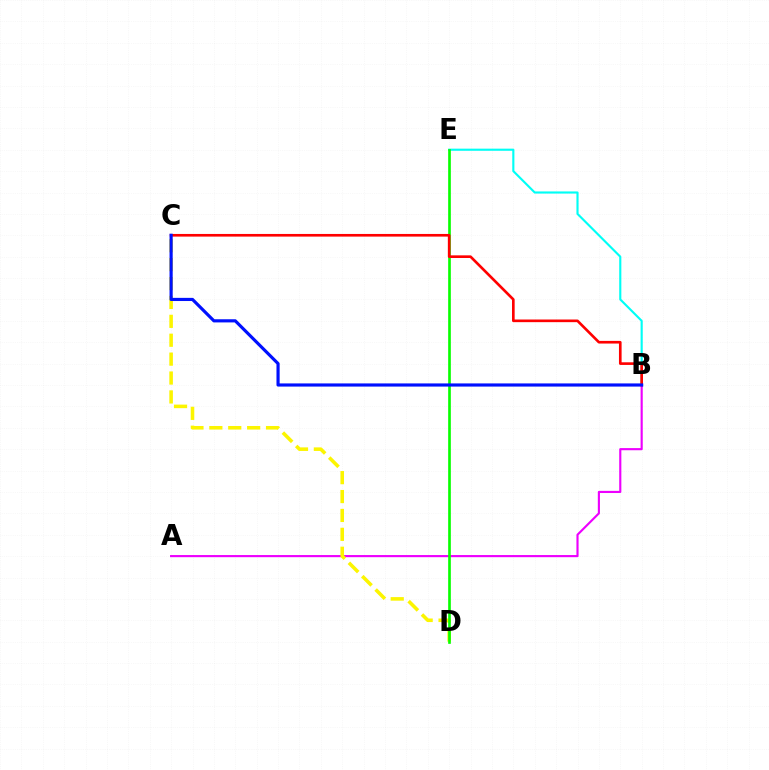{('A', 'B'): [{'color': '#ee00ff', 'line_style': 'solid', 'thickness': 1.54}], ('B', 'E'): [{'color': '#00fff6', 'line_style': 'solid', 'thickness': 1.54}], ('C', 'D'): [{'color': '#fcf500', 'line_style': 'dashed', 'thickness': 2.57}], ('D', 'E'): [{'color': '#08ff00', 'line_style': 'solid', 'thickness': 1.92}], ('B', 'C'): [{'color': '#ff0000', 'line_style': 'solid', 'thickness': 1.91}, {'color': '#0010ff', 'line_style': 'solid', 'thickness': 2.28}]}